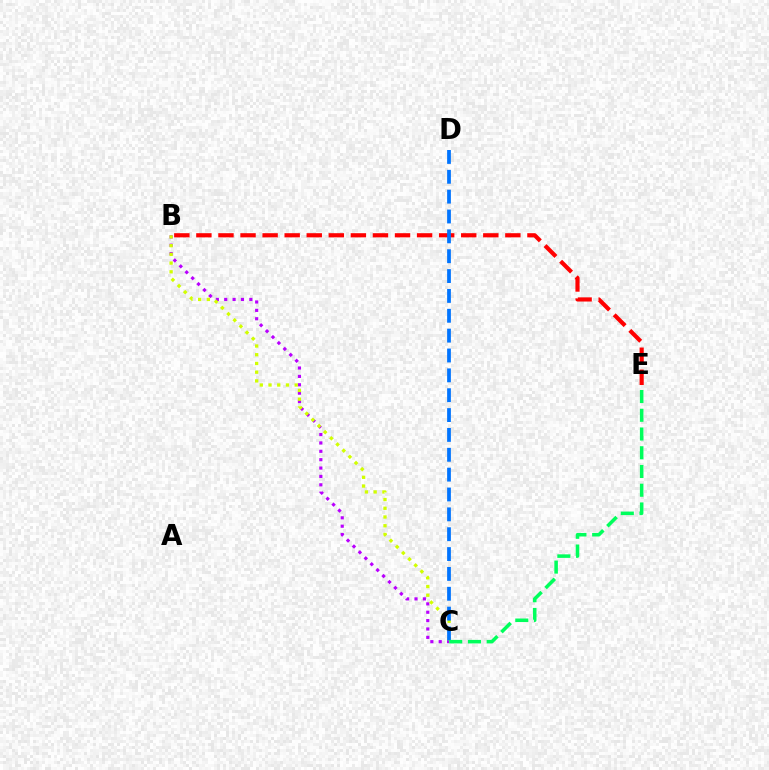{('B', 'E'): [{'color': '#ff0000', 'line_style': 'dashed', 'thickness': 3.0}], ('B', 'C'): [{'color': '#b900ff', 'line_style': 'dotted', 'thickness': 2.28}, {'color': '#d1ff00', 'line_style': 'dotted', 'thickness': 2.37}], ('C', 'D'): [{'color': '#0074ff', 'line_style': 'dashed', 'thickness': 2.7}], ('C', 'E'): [{'color': '#00ff5c', 'line_style': 'dashed', 'thickness': 2.55}]}